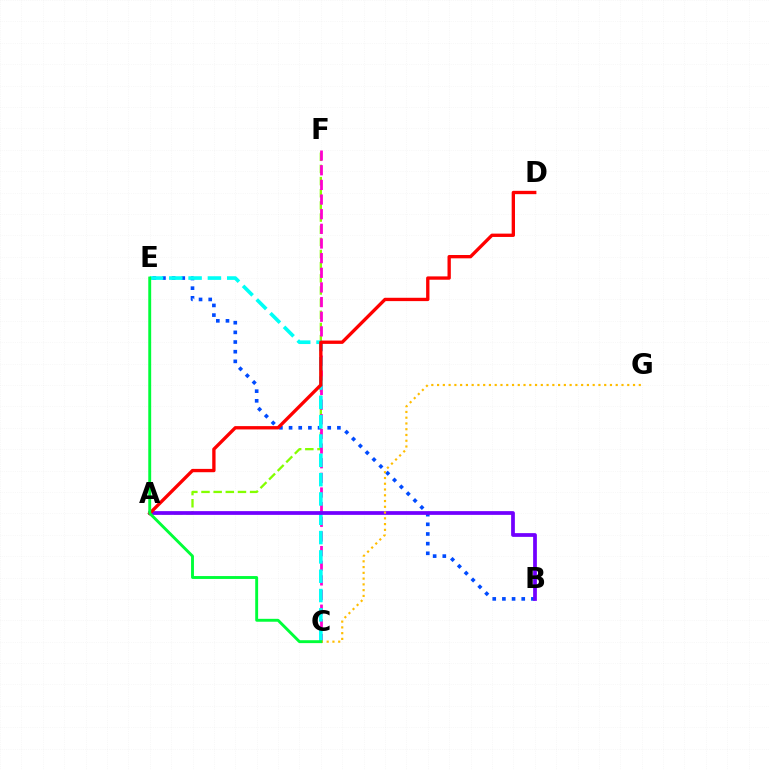{('B', 'E'): [{'color': '#004bff', 'line_style': 'dotted', 'thickness': 2.63}], ('A', 'F'): [{'color': '#84ff00', 'line_style': 'dashed', 'thickness': 1.65}], ('C', 'F'): [{'color': '#ff00cf', 'line_style': 'dashed', 'thickness': 1.99}], ('C', 'E'): [{'color': '#00fff6', 'line_style': 'dashed', 'thickness': 2.62}, {'color': '#00ff39', 'line_style': 'solid', 'thickness': 2.09}], ('A', 'B'): [{'color': '#7200ff', 'line_style': 'solid', 'thickness': 2.69}], ('C', 'G'): [{'color': '#ffbd00', 'line_style': 'dotted', 'thickness': 1.57}], ('A', 'D'): [{'color': '#ff0000', 'line_style': 'solid', 'thickness': 2.4}]}